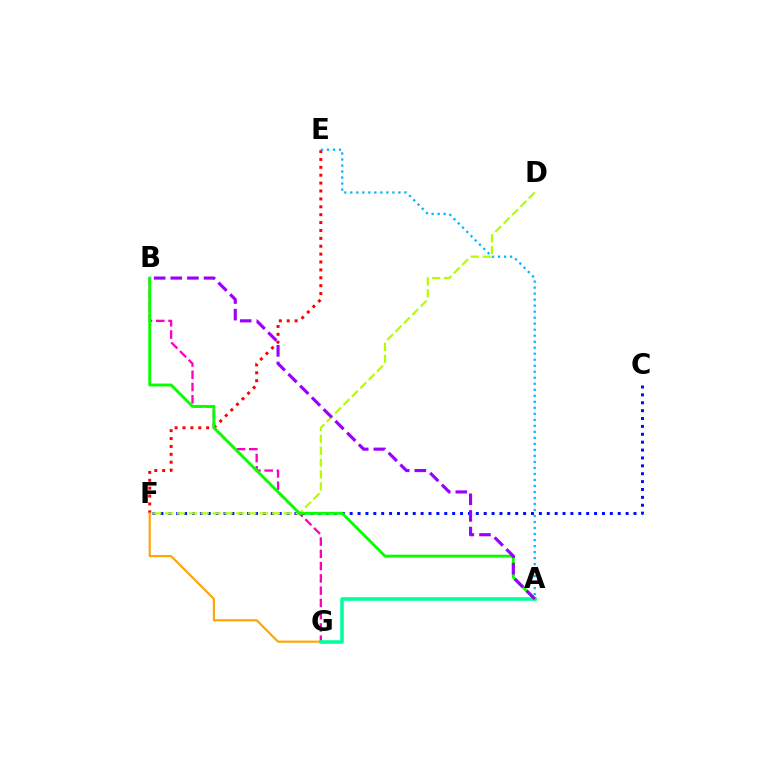{('C', 'F'): [{'color': '#0010ff', 'line_style': 'dotted', 'thickness': 2.14}], ('D', 'F'): [{'color': '#b3ff00', 'line_style': 'dashed', 'thickness': 1.61}], ('B', 'G'): [{'color': '#ff00bd', 'line_style': 'dashed', 'thickness': 1.67}], ('E', 'F'): [{'color': '#ff0000', 'line_style': 'dotted', 'thickness': 2.14}], ('F', 'G'): [{'color': '#ffa500', 'line_style': 'solid', 'thickness': 1.54}], ('A', 'G'): [{'color': '#00ff9d', 'line_style': 'solid', 'thickness': 2.57}], ('A', 'E'): [{'color': '#00b5ff', 'line_style': 'dotted', 'thickness': 1.63}], ('A', 'B'): [{'color': '#08ff00', 'line_style': 'solid', 'thickness': 2.07}, {'color': '#9b00ff', 'line_style': 'dashed', 'thickness': 2.26}]}